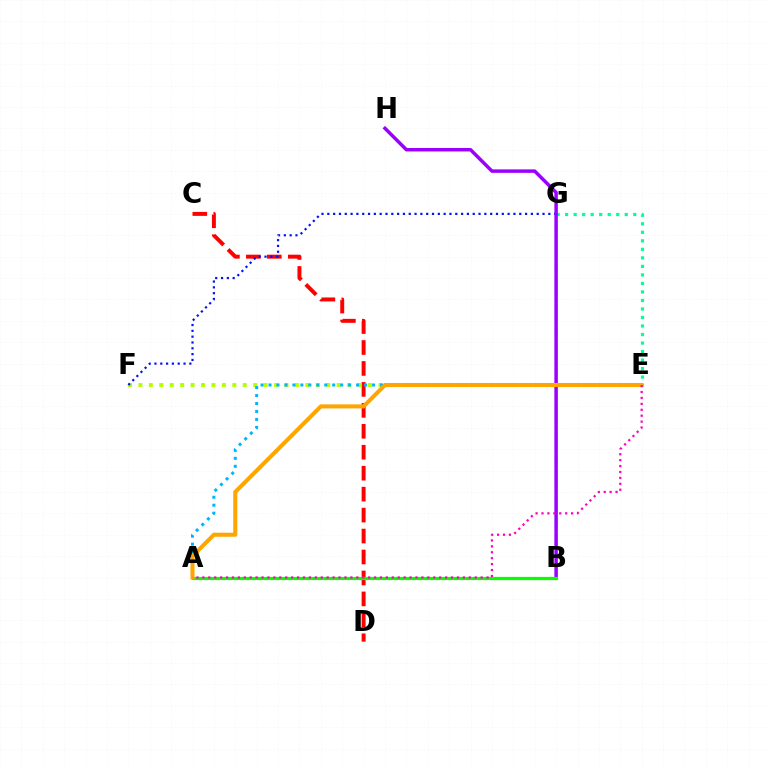{('C', 'D'): [{'color': '#ff0000', 'line_style': 'dashed', 'thickness': 2.85}], ('E', 'F'): [{'color': '#b3ff00', 'line_style': 'dotted', 'thickness': 2.84}], ('A', 'E'): [{'color': '#00b5ff', 'line_style': 'dotted', 'thickness': 2.16}, {'color': '#ffa500', 'line_style': 'solid', 'thickness': 2.91}, {'color': '#ff00bd', 'line_style': 'dotted', 'thickness': 1.61}], ('F', 'G'): [{'color': '#0010ff', 'line_style': 'dotted', 'thickness': 1.58}], ('E', 'G'): [{'color': '#00ff9d', 'line_style': 'dotted', 'thickness': 2.31}], ('B', 'H'): [{'color': '#9b00ff', 'line_style': 'solid', 'thickness': 2.5}], ('A', 'B'): [{'color': '#08ff00', 'line_style': 'solid', 'thickness': 2.32}]}